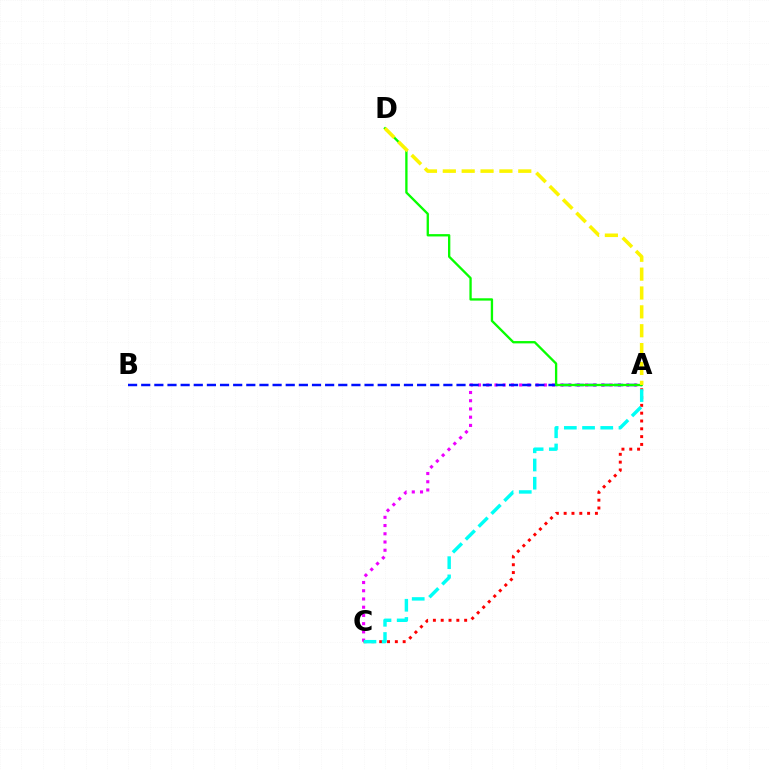{('A', 'C'): [{'color': '#ee00ff', 'line_style': 'dotted', 'thickness': 2.24}, {'color': '#ff0000', 'line_style': 'dotted', 'thickness': 2.12}, {'color': '#00fff6', 'line_style': 'dashed', 'thickness': 2.47}], ('A', 'B'): [{'color': '#0010ff', 'line_style': 'dashed', 'thickness': 1.78}], ('A', 'D'): [{'color': '#08ff00', 'line_style': 'solid', 'thickness': 1.67}, {'color': '#fcf500', 'line_style': 'dashed', 'thickness': 2.56}]}